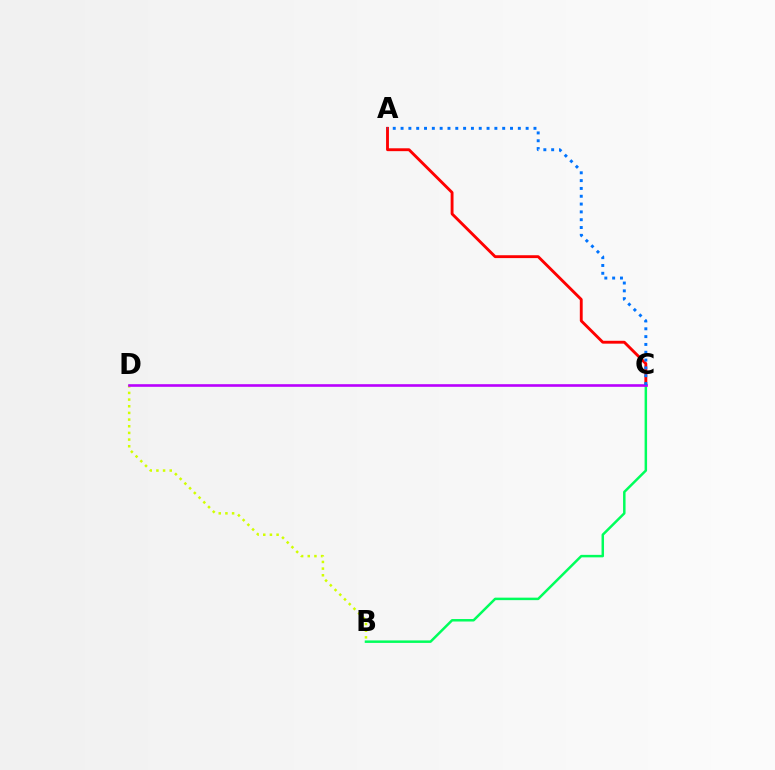{('A', 'C'): [{'color': '#ff0000', 'line_style': 'solid', 'thickness': 2.06}, {'color': '#0074ff', 'line_style': 'dotted', 'thickness': 2.12}], ('B', 'C'): [{'color': '#00ff5c', 'line_style': 'solid', 'thickness': 1.79}], ('B', 'D'): [{'color': '#d1ff00', 'line_style': 'dotted', 'thickness': 1.81}], ('C', 'D'): [{'color': '#b900ff', 'line_style': 'solid', 'thickness': 1.89}]}